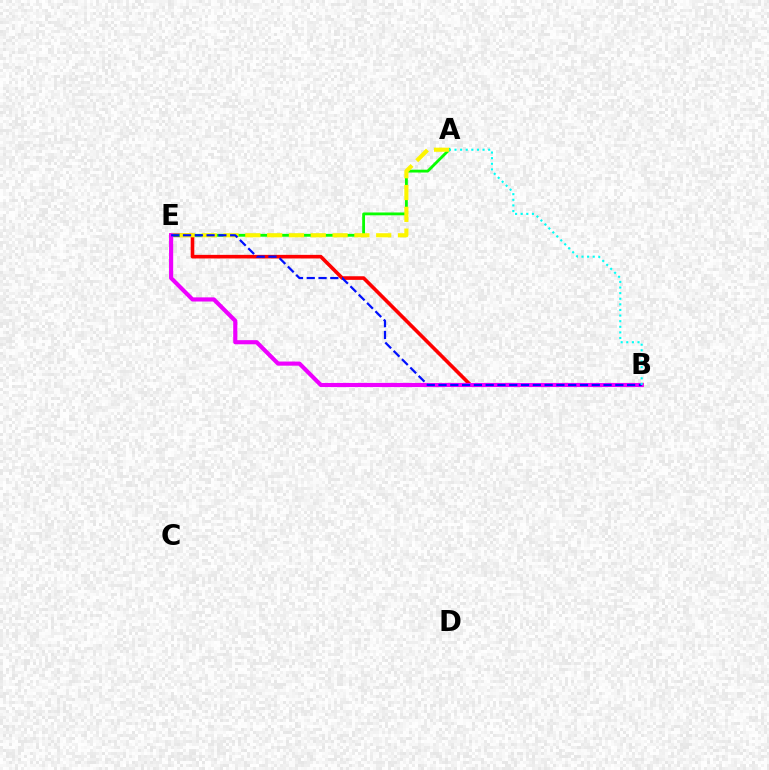{('B', 'E'): [{'color': '#ff0000', 'line_style': 'solid', 'thickness': 2.6}, {'color': '#ee00ff', 'line_style': 'solid', 'thickness': 2.98}, {'color': '#0010ff', 'line_style': 'dashed', 'thickness': 1.6}], ('A', 'E'): [{'color': '#08ff00', 'line_style': 'solid', 'thickness': 2.04}, {'color': '#fcf500', 'line_style': 'dashed', 'thickness': 2.96}], ('A', 'B'): [{'color': '#00fff6', 'line_style': 'dotted', 'thickness': 1.52}]}